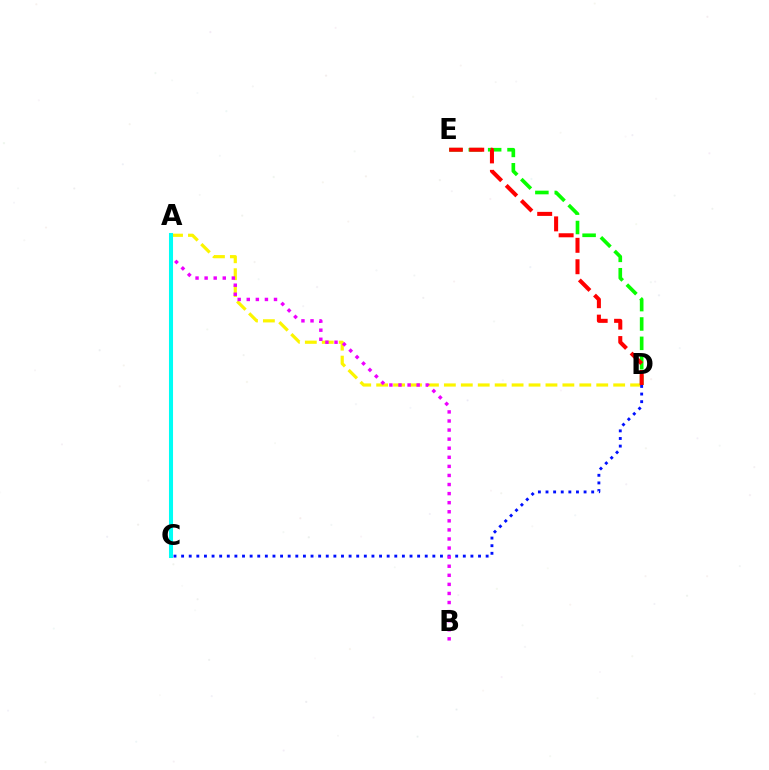{('D', 'E'): [{'color': '#08ff00', 'line_style': 'dashed', 'thickness': 2.63}, {'color': '#ff0000', 'line_style': 'dashed', 'thickness': 2.91}], ('A', 'D'): [{'color': '#fcf500', 'line_style': 'dashed', 'thickness': 2.3}], ('C', 'D'): [{'color': '#0010ff', 'line_style': 'dotted', 'thickness': 2.07}], ('A', 'B'): [{'color': '#ee00ff', 'line_style': 'dotted', 'thickness': 2.47}], ('A', 'C'): [{'color': '#00fff6', 'line_style': 'solid', 'thickness': 2.91}]}